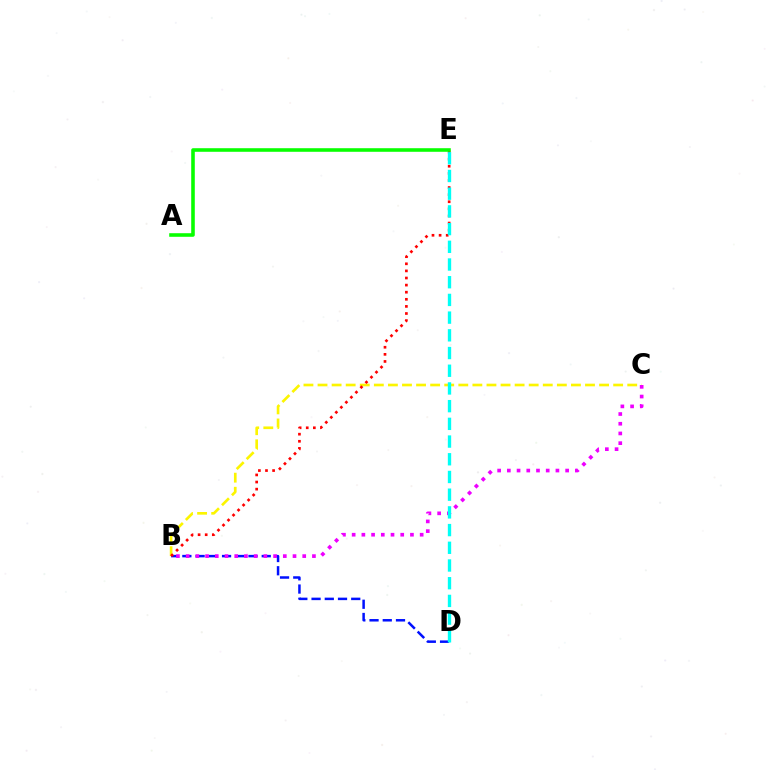{('B', 'C'): [{'color': '#fcf500', 'line_style': 'dashed', 'thickness': 1.91}, {'color': '#ee00ff', 'line_style': 'dotted', 'thickness': 2.64}], ('B', 'D'): [{'color': '#0010ff', 'line_style': 'dashed', 'thickness': 1.8}], ('B', 'E'): [{'color': '#ff0000', 'line_style': 'dotted', 'thickness': 1.93}], ('A', 'E'): [{'color': '#08ff00', 'line_style': 'solid', 'thickness': 2.58}], ('D', 'E'): [{'color': '#00fff6', 'line_style': 'dashed', 'thickness': 2.41}]}